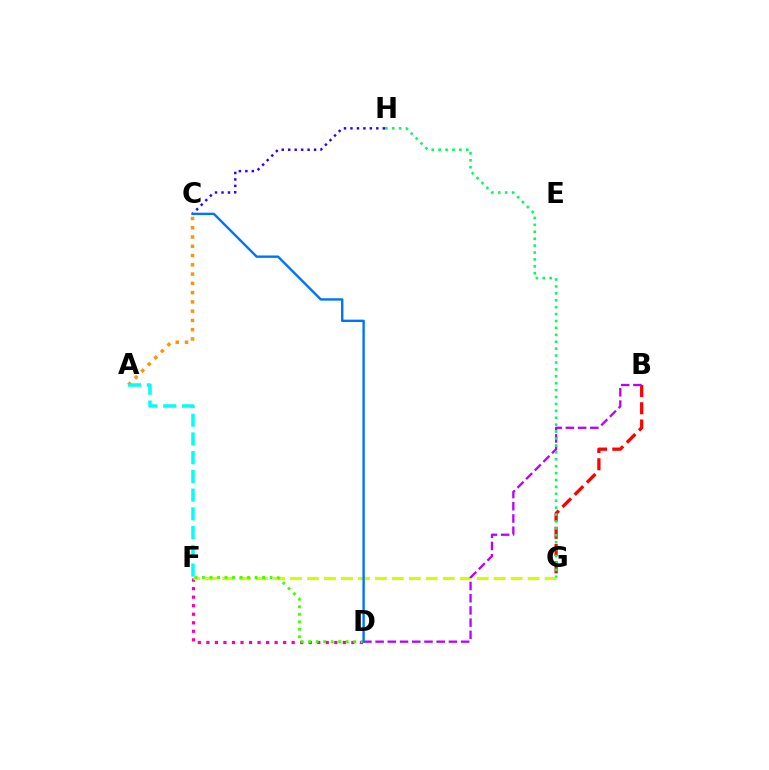{('C', 'H'): [{'color': '#2500ff', 'line_style': 'dotted', 'thickness': 1.76}], ('D', 'F'): [{'color': '#ff00ac', 'line_style': 'dotted', 'thickness': 2.32}, {'color': '#3dff00', 'line_style': 'dotted', 'thickness': 2.04}], ('F', 'G'): [{'color': '#d1ff00', 'line_style': 'dashed', 'thickness': 2.31}], ('A', 'C'): [{'color': '#ff9400', 'line_style': 'dotted', 'thickness': 2.52}], ('A', 'F'): [{'color': '#00fff6', 'line_style': 'dashed', 'thickness': 2.54}], ('B', 'G'): [{'color': '#ff0000', 'line_style': 'dashed', 'thickness': 2.34}], ('B', 'D'): [{'color': '#b900ff', 'line_style': 'dashed', 'thickness': 1.66}], ('G', 'H'): [{'color': '#00ff5c', 'line_style': 'dotted', 'thickness': 1.88}], ('C', 'D'): [{'color': '#0074ff', 'line_style': 'solid', 'thickness': 1.72}]}